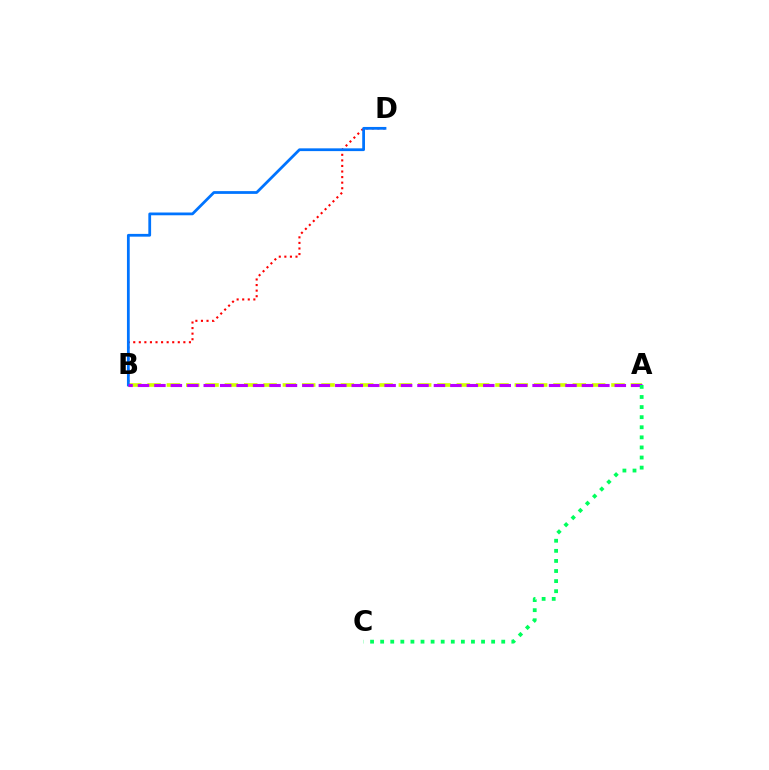{('B', 'D'): [{'color': '#ff0000', 'line_style': 'dotted', 'thickness': 1.51}, {'color': '#0074ff', 'line_style': 'solid', 'thickness': 1.99}], ('A', 'B'): [{'color': '#d1ff00', 'line_style': 'dashed', 'thickness': 2.63}, {'color': '#b900ff', 'line_style': 'dashed', 'thickness': 2.23}], ('A', 'C'): [{'color': '#00ff5c', 'line_style': 'dotted', 'thickness': 2.74}]}